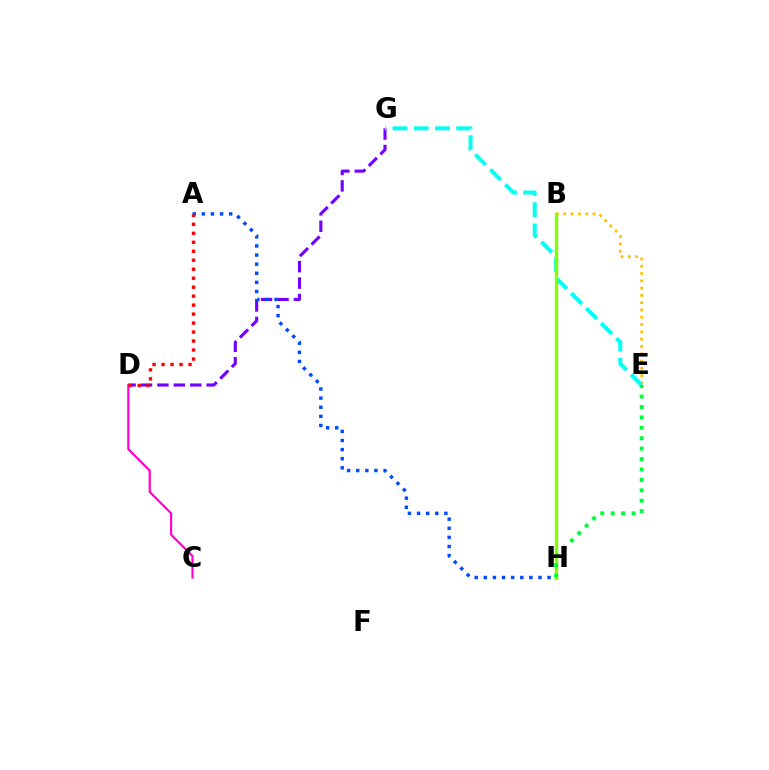{('D', 'G'): [{'color': '#7200ff', 'line_style': 'dashed', 'thickness': 2.23}], ('B', 'E'): [{'color': '#ffbd00', 'line_style': 'dotted', 'thickness': 1.98}], ('E', 'G'): [{'color': '#00fff6', 'line_style': 'dashed', 'thickness': 2.88}], ('C', 'D'): [{'color': '#ff00cf', 'line_style': 'solid', 'thickness': 1.57}], ('B', 'H'): [{'color': '#84ff00', 'line_style': 'solid', 'thickness': 2.42}], ('A', 'H'): [{'color': '#004bff', 'line_style': 'dotted', 'thickness': 2.47}], ('E', 'H'): [{'color': '#00ff39', 'line_style': 'dotted', 'thickness': 2.83}], ('A', 'D'): [{'color': '#ff0000', 'line_style': 'dotted', 'thickness': 2.44}]}